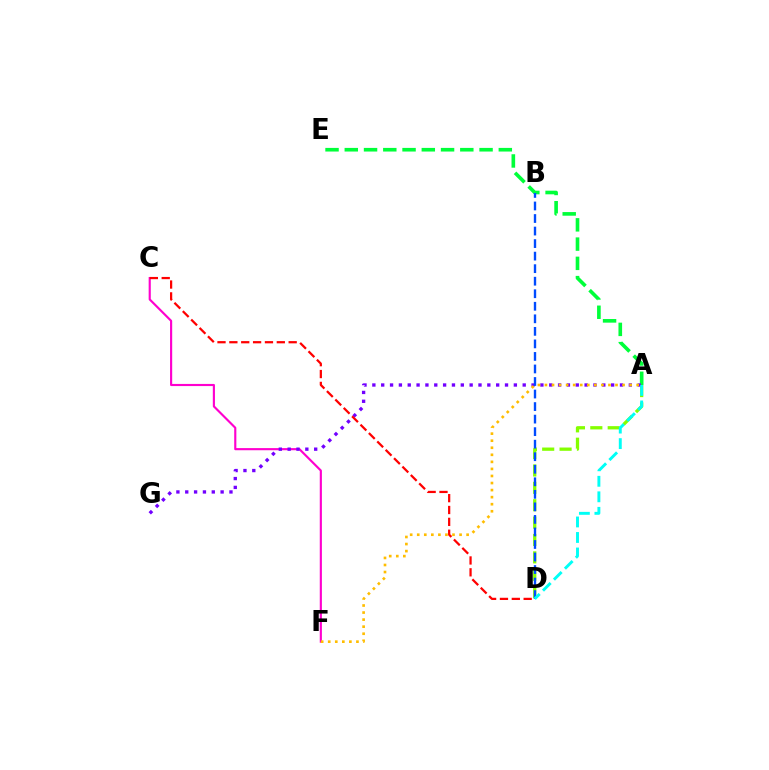{('A', 'E'): [{'color': '#00ff39', 'line_style': 'dashed', 'thickness': 2.62}], ('A', 'D'): [{'color': '#84ff00', 'line_style': 'dashed', 'thickness': 2.36}, {'color': '#00fff6', 'line_style': 'dashed', 'thickness': 2.11}], ('C', 'F'): [{'color': '#ff00cf', 'line_style': 'solid', 'thickness': 1.54}], ('A', 'G'): [{'color': '#7200ff', 'line_style': 'dotted', 'thickness': 2.4}], ('B', 'D'): [{'color': '#004bff', 'line_style': 'dashed', 'thickness': 1.7}], ('A', 'F'): [{'color': '#ffbd00', 'line_style': 'dotted', 'thickness': 1.92}], ('C', 'D'): [{'color': '#ff0000', 'line_style': 'dashed', 'thickness': 1.61}]}